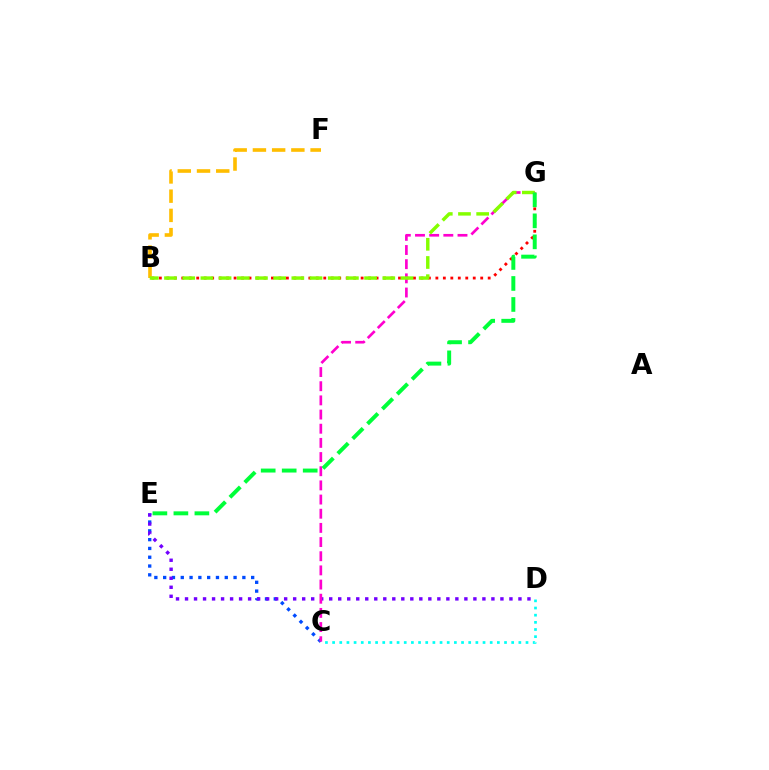{('C', 'E'): [{'color': '#004bff', 'line_style': 'dotted', 'thickness': 2.39}], ('B', 'G'): [{'color': '#ff0000', 'line_style': 'dotted', 'thickness': 2.03}, {'color': '#84ff00', 'line_style': 'dashed', 'thickness': 2.47}], ('C', 'D'): [{'color': '#00fff6', 'line_style': 'dotted', 'thickness': 1.95}], ('B', 'F'): [{'color': '#ffbd00', 'line_style': 'dashed', 'thickness': 2.61}], ('D', 'E'): [{'color': '#7200ff', 'line_style': 'dotted', 'thickness': 2.45}], ('C', 'G'): [{'color': '#ff00cf', 'line_style': 'dashed', 'thickness': 1.92}], ('E', 'G'): [{'color': '#00ff39', 'line_style': 'dashed', 'thickness': 2.85}]}